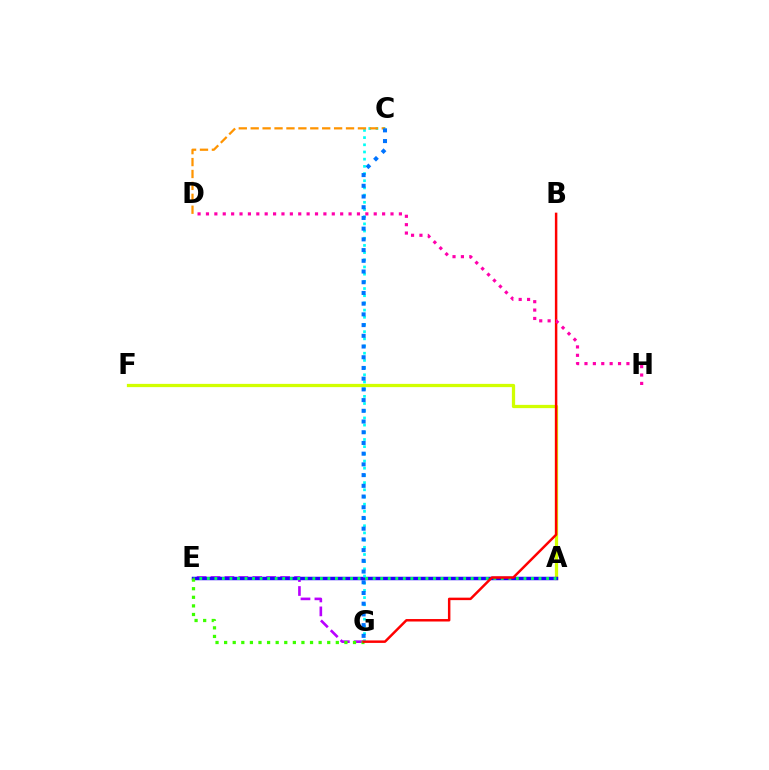{('E', 'G'): [{'color': '#b900ff', 'line_style': 'dashed', 'thickness': 1.89}, {'color': '#3dff00', 'line_style': 'dotted', 'thickness': 2.33}], ('A', 'F'): [{'color': '#d1ff00', 'line_style': 'solid', 'thickness': 2.35}], ('A', 'E'): [{'color': '#2500ff', 'line_style': 'solid', 'thickness': 2.49}, {'color': '#00ff5c', 'line_style': 'dotted', 'thickness': 2.05}], ('C', 'G'): [{'color': '#00fff6', 'line_style': 'dotted', 'thickness': 1.95}, {'color': '#0074ff', 'line_style': 'dotted', 'thickness': 2.91}], ('C', 'D'): [{'color': '#ff9400', 'line_style': 'dashed', 'thickness': 1.62}], ('B', 'G'): [{'color': '#ff0000', 'line_style': 'solid', 'thickness': 1.78}], ('D', 'H'): [{'color': '#ff00ac', 'line_style': 'dotted', 'thickness': 2.28}]}